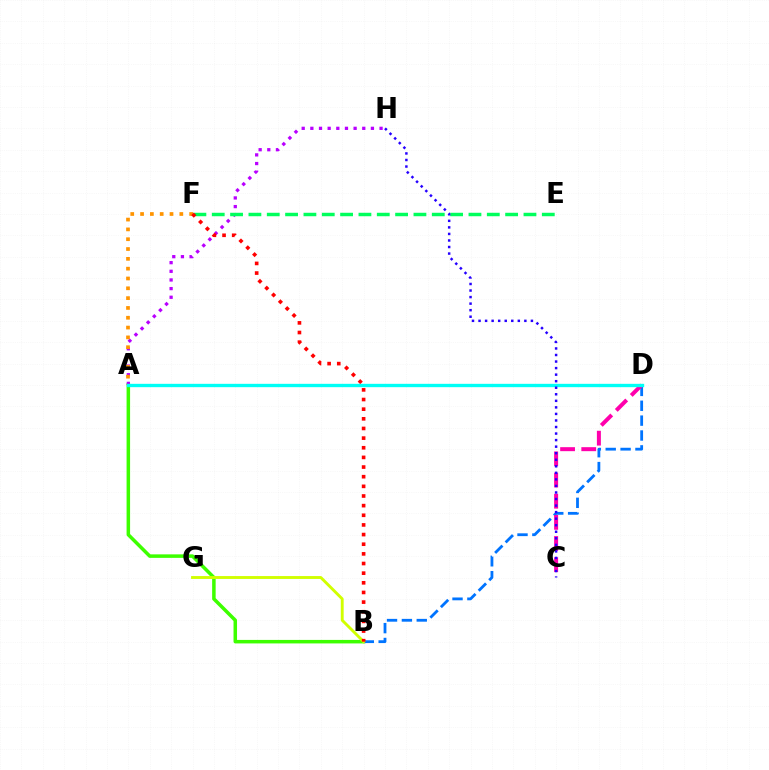{('A', 'B'): [{'color': '#3dff00', 'line_style': 'solid', 'thickness': 2.53}], ('A', 'H'): [{'color': '#b900ff', 'line_style': 'dotted', 'thickness': 2.35}], ('A', 'F'): [{'color': '#ff9400', 'line_style': 'dotted', 'thickness': 2.67}], ('B', 'D'): [{'color': '#0074ff', 'line_style': 'dashed', 'thickness': 2.02}], ('B', 'G'): [{'color': '#d1ff00', 'line_style': 'solid', 'thickness': 2.07}], ('E', 'F'): [{'color': '#00ff5c', 'line_style': 'dashed', 'thickness': 2.49}], ('C', 'D'): [{'color': '#ff00ac', 'line_style': 'dashed', 'thickness': 2.87}], ('B', 'F'): [{'color': '#ff0000', 'line_style': 'dotted', 'thickness': 2.62}], ('A', 'D'): [{'color': '#00fff6', 'line_style': 'solid', 'thickness': 2.41}], ('C', 'H'): [{'color': '#2500ff', 'line_style': 'dotted', 'thickness': 1.78}]}